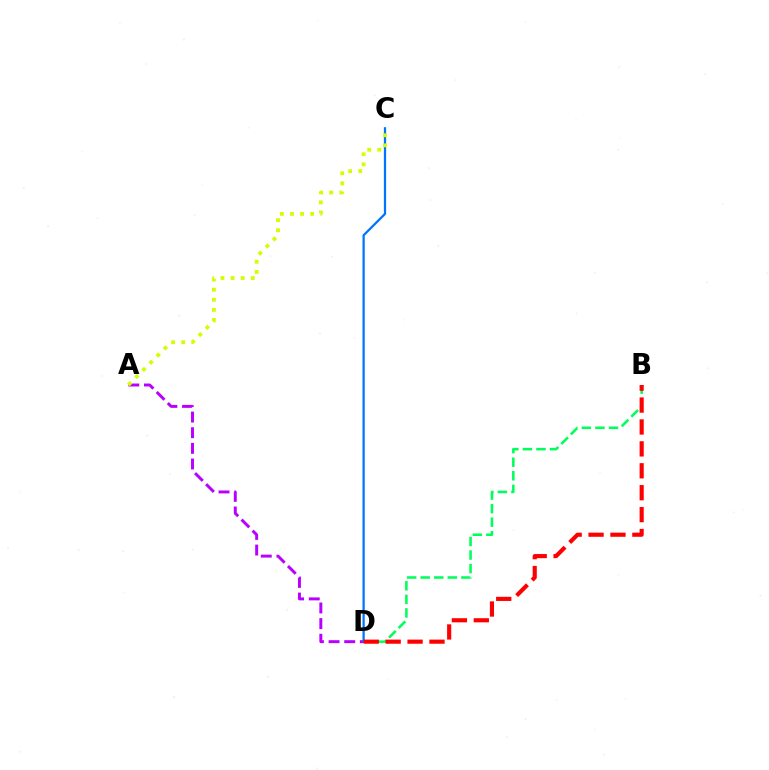{('B', 'D'): [{'color': '#00ff5c', 'line_style': 'dashed', 'thickness': 1.84}, {'color': '#ff0000', 'line_style': 'dashed', 'thickness': 2.98}], ('A', 'D'): [{'color': '#b900ff', 'line_style': 'dashed', 'thickness': 2.13}], ('C', 'D'): [{'color': '#0074ff', 'line_style': 'solid', 'thickness': 1.62}], ('A', 'C'): [{'color': '#d1ff00', 'line_style': 'dotted', 'thickness': 2.74}]}